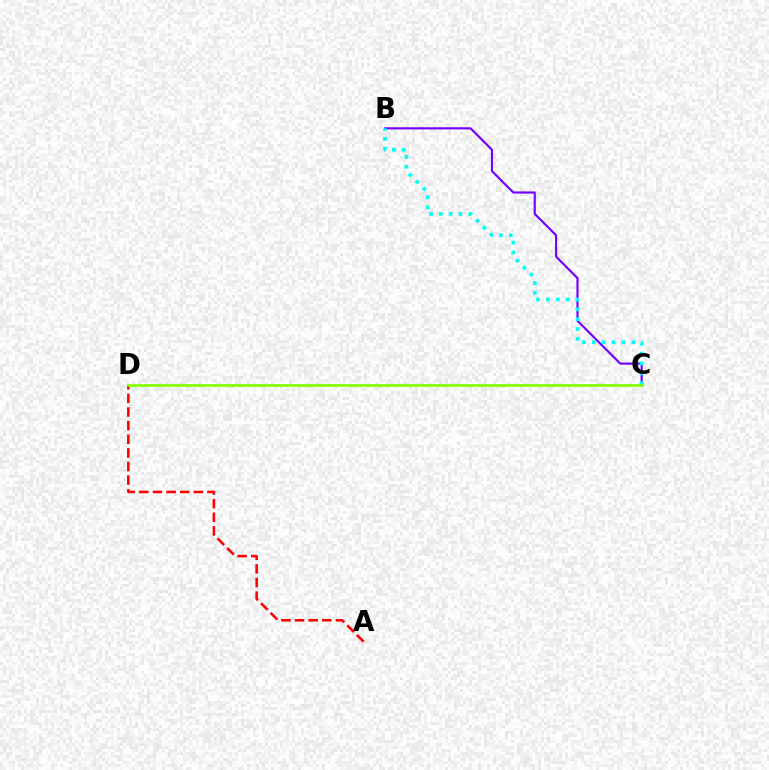{('A', 'D'): [{'color': '#ff0000', 'line_style': 'dashed', 'thickness': 1.85}], ('B', 'C'): [{'color': '#7200ff', 'line_style': 'solid', 'thickness': 1.55}, {'color': '#00fff6', 'line_style': 'dotted', 'thickness': 2.68}], ('C', 'D'): [{'color': '#84ff00', 'line_style': 'solid', 'thickness': 1.94}]}